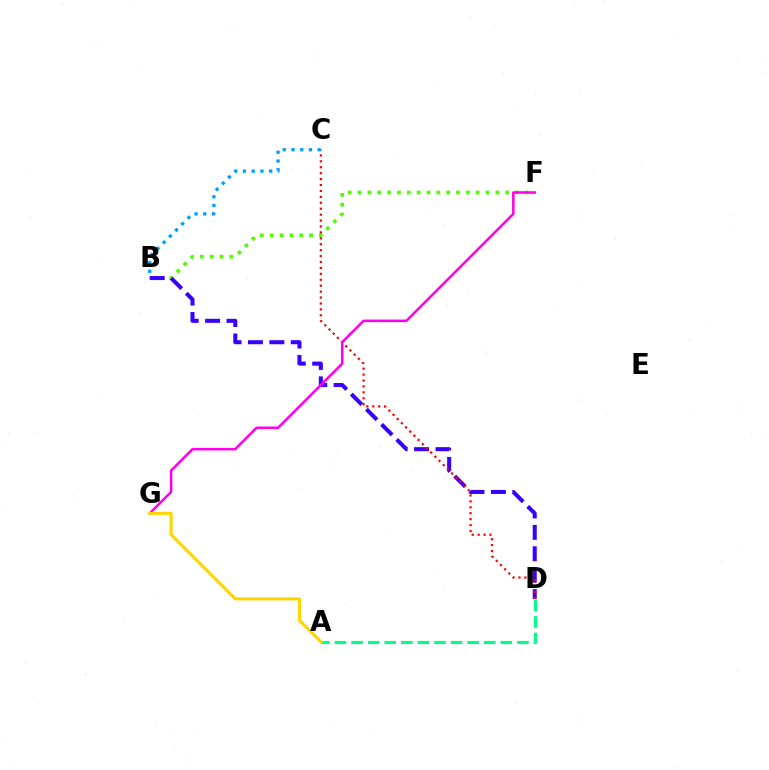{('B', 'F'): [{'color': '#4fff00', 'line_style': 'dotted', 'thickness': 2.67}], ('A', 'D'): [{'color': '#00ff86', 'line_style': 'dashed', 'thickness': 2.25}], ('B', 'D'): [{'color': '#3700ff', 'line_style': 'dashed', 'thickness': 2.91}], ('C', 'D'): [{'color': '#ff0000', 'line_style': 'dotted', 'thickness': 1.61}], ('F', 'G'): [{'color': '#ff00ed', 'line_style': 'solid', 'thickness': 1.83}], ('A', 'G'): [{'color': '#ffd500', 'line_style': 'solid', 'thickness': 2.22}], ('B', 'C'): [{'color': '#009eff', 'line_style': 'dotted', 'thickness': 2.37}]}